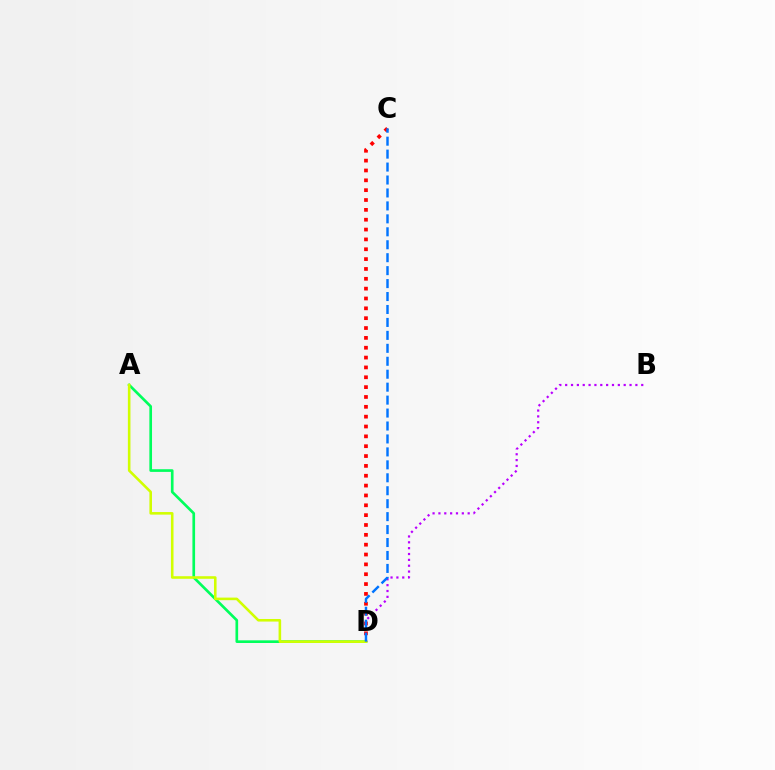{('A', 'D'): [{'color': '#00ff5c', 'line_style': 'solid', 'thickness': 1.92}, {'color': '#d1ff00', 'line_style': 'solid', 'thickness': 1.86}], ('C', 'D'): [{'color': '#ff0000', 'line_style': 'dotted', 'thickness': 2.68}, {'color': '#0074ff', 'line_style': 'dashed', 'thickness': 1.76}], ('B', 'D'): [{'color': '#b900ff', 'line_style': 'dotted', 'thickness': 1.59}]}